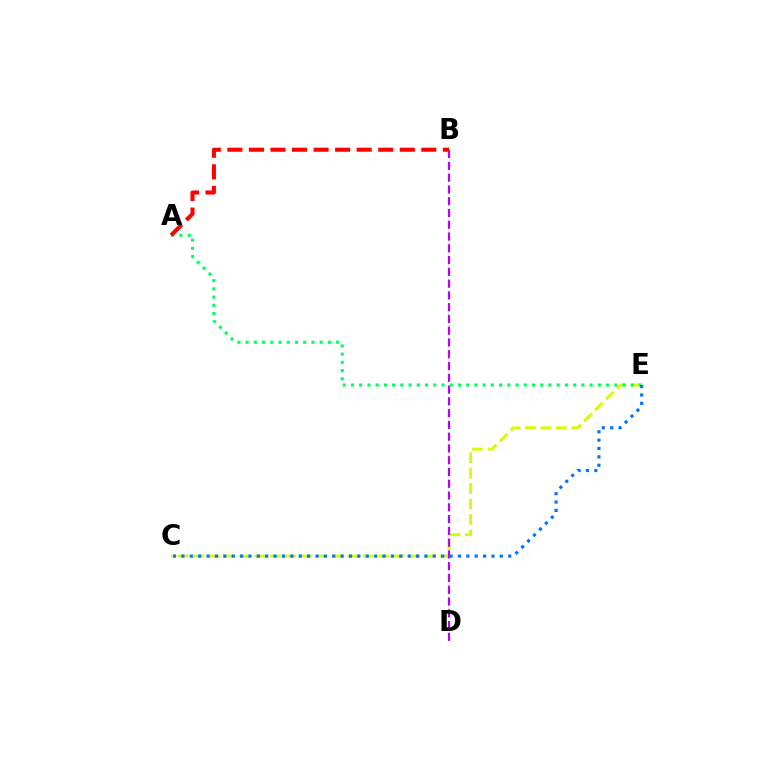{('C', 'E'): [{'color': '#d1ff00', 'line_style': 'dashed', 'thickness': 2.1}, {'color': '#0074ff', 'line_style': 'dotted', 'thickness': 2.28}], ('B', 'D'): [{'color': '#b900ff', 'line_style': 'dashed', 'thickness': 1.6}], ('A', 'E'): [{'color': '#00ff5c', 'line_style': 'dotted', 'thickness': 2.24}], ('A', 'B'): [{'color': '#ff0000', 'line_style': 'dashed', 'thickness': 2.93}]}